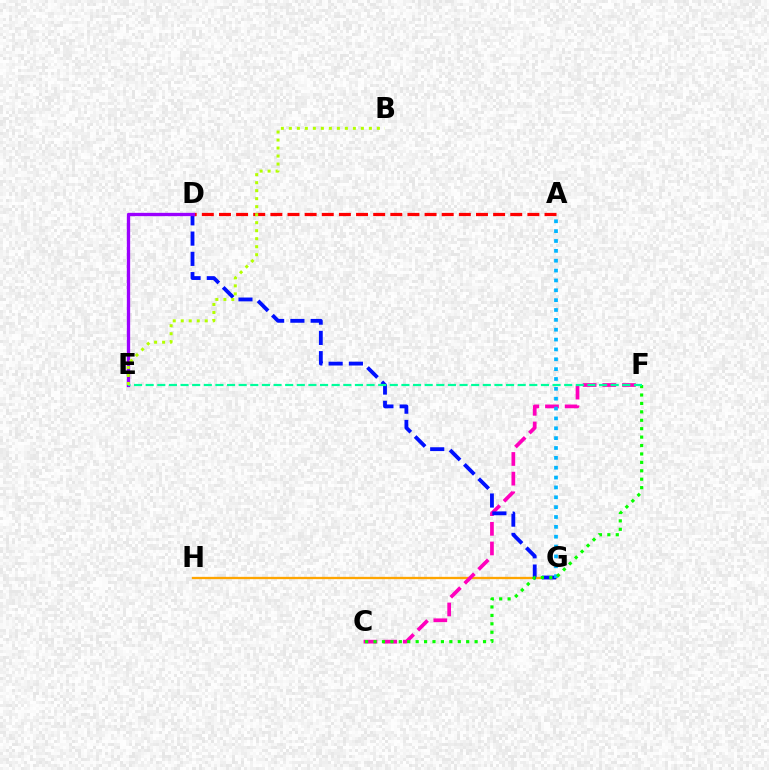{('G', 'H'): [{'color': '#ffa500', 'line_style': 'solid', 'thickness': 1.66}], ('C', 'F'): [{'color': '#ff00bd', 'line_style': 'dashed', 'thickness': 2.67}, {'color': '#08ff00', 'line_style': 'dotted', 'thickness': 2.29}], ('D', 'G'): [{'color': '#0010ff', 'line_style': 'dashed', 'thickness': 2.75}], ('A', 'G'): [{'color': '#00b5ff', 'line_style': 'dotted', 'thickness': 2.68}], ('A', 'D'): [{'color': '#ff0000', 'line_style': 'dashed', 'thickness': 2.33}], ('D', 'E'): [{'color': '#9b00ff', 'line_style': 'solid', 'thickness': 2.39}], ('E', 'F'): [{'color': '#00ff9d', 'line_style': 'dashed', 'thickness': 1.58}], ('B', 'E'): [{'color': '#b3ff00', 'line_style': 'dotted', 'thickness': 2.17}]}